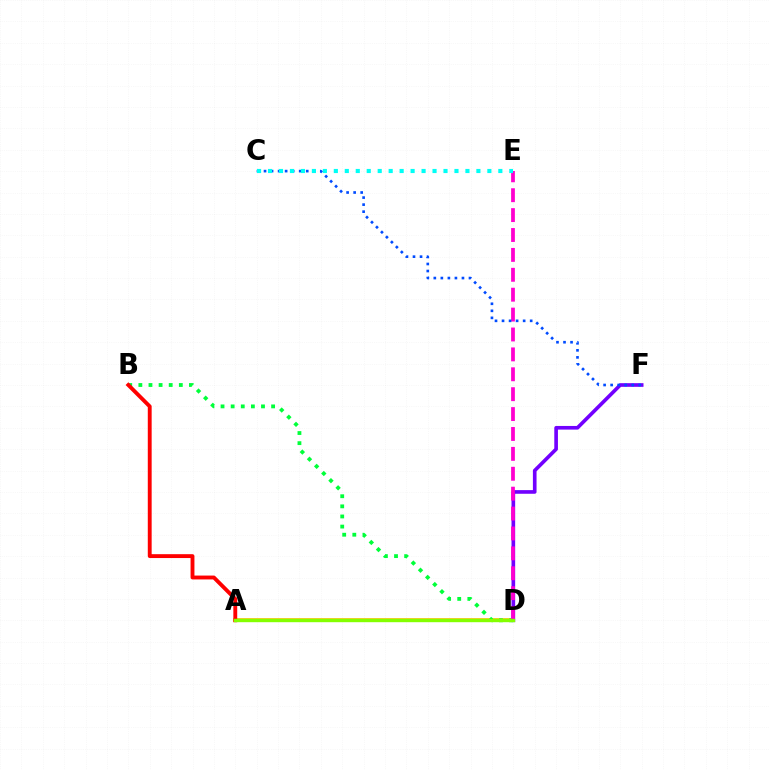{('A', 'D'): [{'color': '#ffbd00', 'line_style': 'solid', 'thickness': 2.6}, {'color': '#84ff00', 'line_style': 'solid', 'thickness': 2.44}], ('D', 'F'): [{'color': '#7200ff', 'line_style': 'solid', 'thickness': 2.63}], ('B', 'D'): [{'color': '#00ff39', 'line_style': 'dotted', 'thickness': 2.75}], ('D', 'E'): [{'color': '#ff00cf', 'line_style': 'dashed', 'thickness': 2.7}], ('C', 'F'): [{'color': '#004bff', 'line_style': 'dotted', 'thickness': 1.91}], ('C', 'E'): [{'color': '#00fff6', 'line_style': 'dotted', 'thickness': 2.98}], ('A', 'B'): [{'color': '#ff0000', 'line_style': 'solid', 'thickness': 2.79}]}